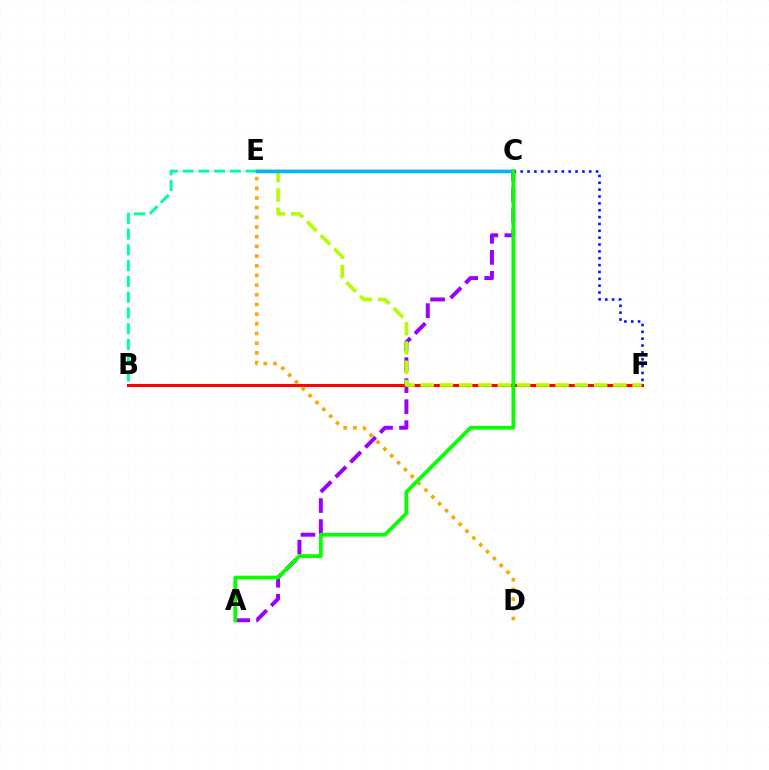{('A', 'C'): [{'color': '#9b00ff', 'line_style': 'dashed', 'thickness': 2.85}, {'color': '#08ff00', 'line_style': 'solid', 'thickness': 2.7}], ('B', 'F'): [{'color': '#ff0000', 'line_style': 'solid', 'thickness': 2.19}], ('C', 'F'): [{'color': '#0010ff', 'line_style': 'dotted', 'thickness': 1.86}], ('C', 'E'): [{'color': '#ff00bd', 'line_style': 'solid', 'thickness': 1.66}, {'color': '#00b5ff', 'line_style': 'solid', 'thickness': 2.5}], ('E', 'F'): [{'color': '#b3ff00', 'line_style': 'dashed', 'thickness': 2.62}], ('B', 'E'): [{'color': '#00ff9d', 'line_style': 'dashed', 'thickness': 2.14}], ('D', 'E'): [{'color': '#ffa500', 'line_style': 'dotted', 'thickness': 2.63}]}